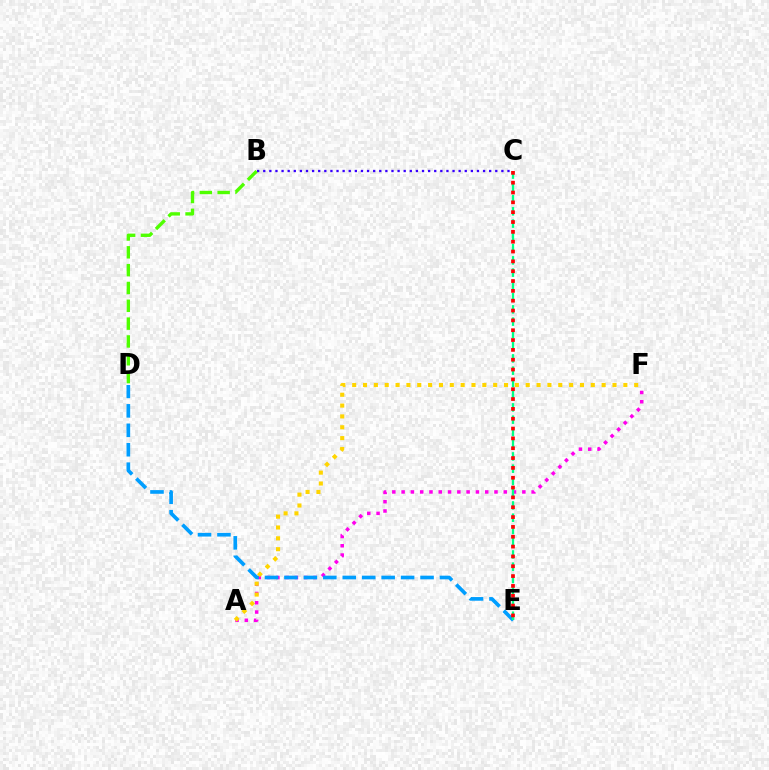{('A', 'F'): [{'color': '#ff00ed', 'line_style': 'dotted', 'thickness': 2.52}, {'color': '#ffd500', 'line_style': 'dotted', 'thickness': 2.95}], ('D', 'E'): [{'color': '#009eff', 'line_style': 'dashed', 'thickness': 2.64}], ('C', 'E'): [{'color': '#00ff86', 'line_style': 'dashed', 'thickness': 1.66}, {'color': '#ff0000', 'line_style': 'dotted', 'thickness': 2.67}], ('B', 'D'): [{'color': '#4fff00', 'line_style': 'dashed', 'thickness': 2.42}], ('B', 'C'): [{'color': '#3700ff', 'line_style': 'dotted', 'thickness': 1.66}]}